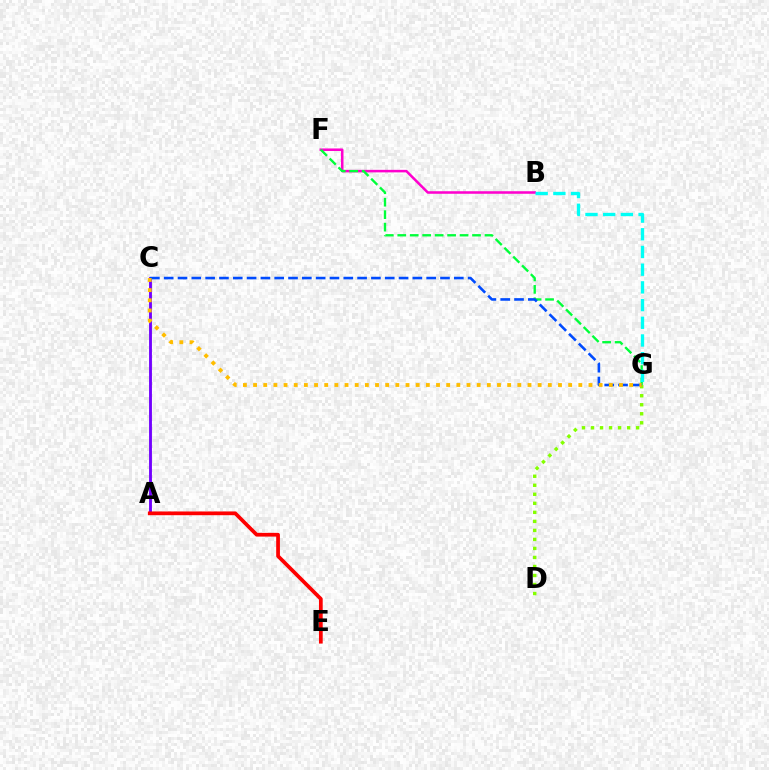{('A', 'C'): [{'color': '#7200ff', 'line_style': 'solid', 'thickness': 2.06}], ('D', 'G'): [{'color': '#84ff00', 'line_style': 'dotted', 'thickness': 2.45}], ('B', 'F'): [{'color': '#ff00cf', 'line_style': 'solid', 'thickness': 1.83}], ('F', 'G'): [{'color': '#00ff39', 'line_style': 'dashed', 'thickness': 1.69}], ('C', 'G'): [{'color': '#004bff', 'line_style': 'dashed', 'thickness': 1.88}, {'color': '#ffbd00', 'line_style': 'dotted', 'thickness': 2.76}], ('A', 'E'): [{'color': '#ff0000', 'line_style': 'solid', 'thickness': 2.69}], ('B', 'G'): [{'color': '#00fff6', 'line_style': 'dashed', 'thickness': 2.4}]}